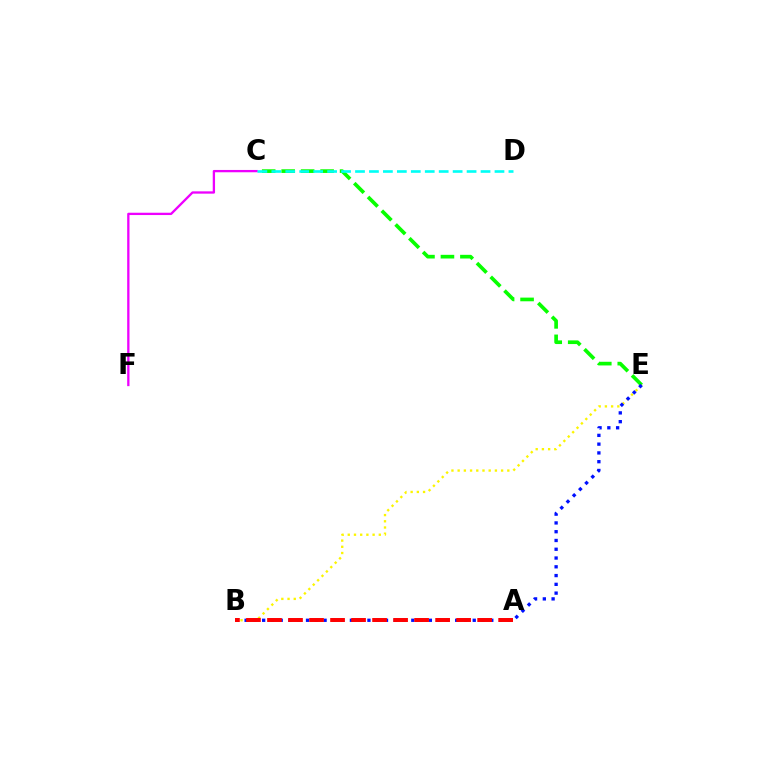{('C', 'E'): [{'color': '#08ff00', 'line_style': 'dashed', 'thickness': 2.65}], ('B', 'E'): [{'color': '#fcf500', 'line_style': 'dotted', 'thickness': 1.69}, {'color': '#0010ff', 'line_style': 'dotted', 'thickness': 2.38}], ('C', 'F'): [{'color': '#ee00ff', 'line_style': 'solid', 'thickness': 1.66}], ('C', 'D'): [{'color': '#00fff6', 'line_style': 'dashed', 'thickness': 1.89}], ('A', 'B'): [{'color': '#ff0000', 'line_style': 'dashed', 'thickness': 2.85}]}